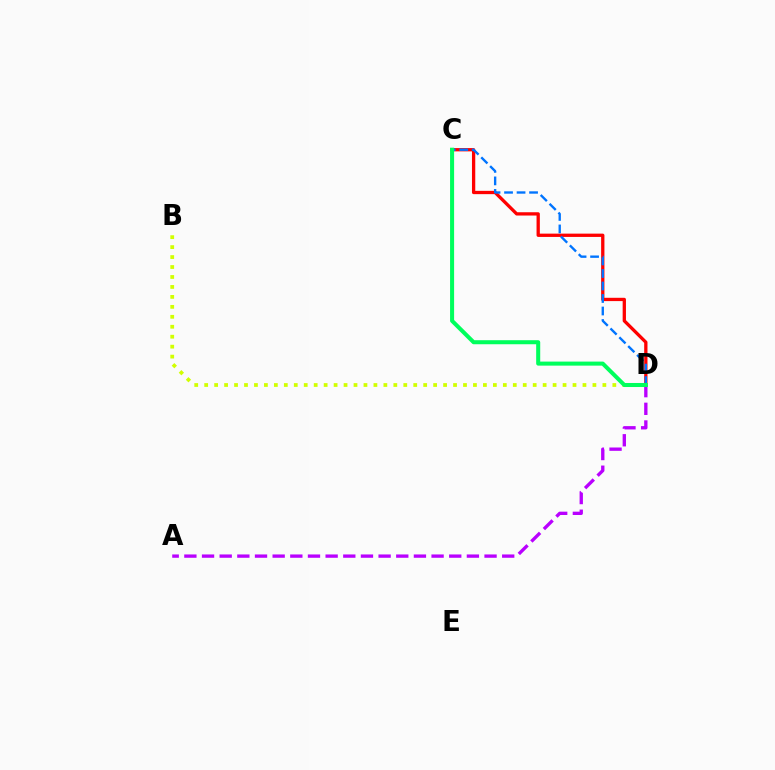{('C', 'D'): [{'color': '#ff0000', 'line_style': 'solid', 'thickness': 2.37}, {'color': '#0074ff', 'line_style': 'dashed', 'thickness': 1.7}, {'color': '#00ff5c', 'line_style': 'solid', 'thickness': 2.91}], ('A', 'D'): [{'color': '#b900ff', 'line_style': 'dashed', 'thickness': 2.4}], ('B', 'D'): [{'color': '#d1ff00', 'line_style': 'dotted', 'thickness': 2.7}]}